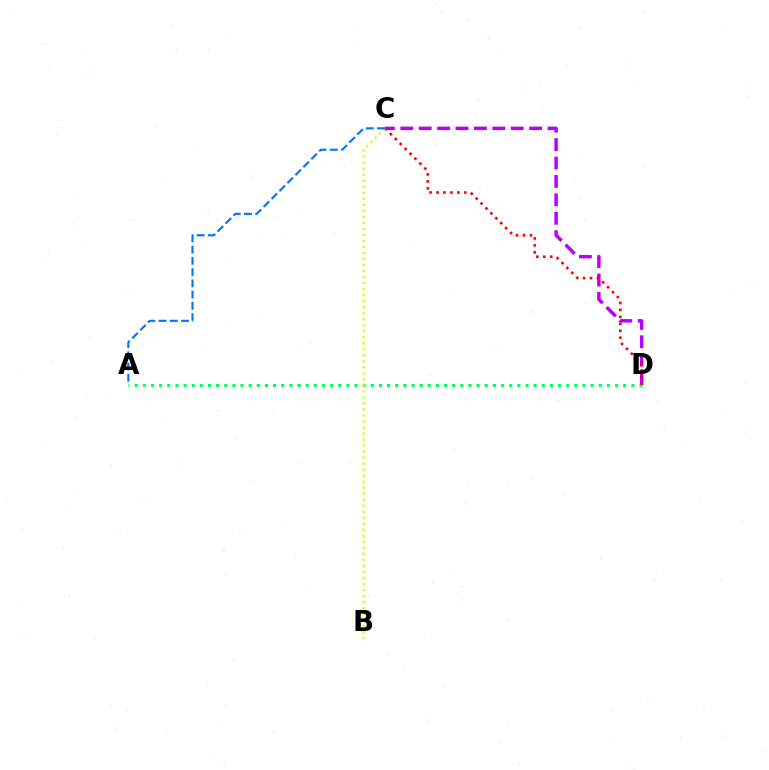{('C', 'D'): [{'color': '#b900ff', 'line_style': 'dashed', 'thickness': 2.5}, {'color': '#ff0000', 'line_style': 'dotted', 'thickness': 1.89}], ('A', 'D'): [{'color': '#00ff5c', 'line_style': 'dotted', 'thickness': 2.21}], ('B', 'C'): [{'color': '#d1ff00', 'line_style': 'dotted', 'thickness': 1.63}], ('A', 'C'): [{'color': '#0074ff', 'line_style': 'dashed', 'thickness': 1.53}]}